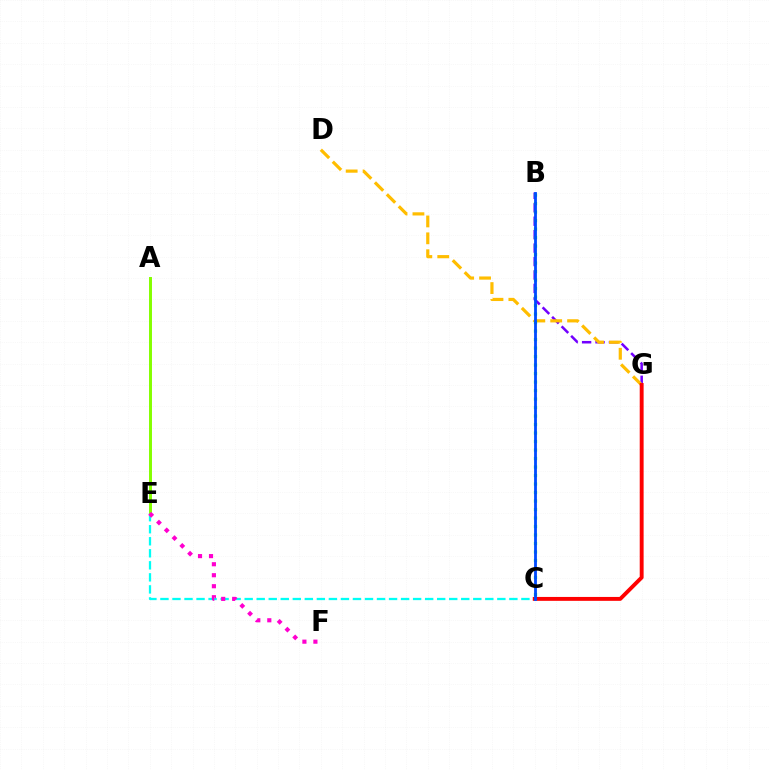{('B', 'G'): [{'color': '#7200ff', 'line_style': 'dashed', 'thickness': 1.83}], ('D', 'G'): [{'color': '#ffbd00', 'line_style': 'dashed', 'thickness': 2.3}], ('C', 'E'): [{'color': '#00fff6', 'line_style': 'dashed', 'thickness': 1.63}], ('A', 'E'): [{'color': '#84ff00', 'line_style': 'solid', 'thickness': 2.13}], ('B', 'C'): [{'color': '#00ff39', 'line_style': 'dotted', 'thickness': 2.31}, {'color': '#004bff', 'line_style': 'solid', 'thickness': 2.03}], ('C', 'G'): [{'color': '#ff0000', 'line_style': 'solid', 'thickness': 2.8}], ('E', 'F'): [{'color': '#ff00cf', 'line_style': 'dotted', 'thickness': 2.99}]}